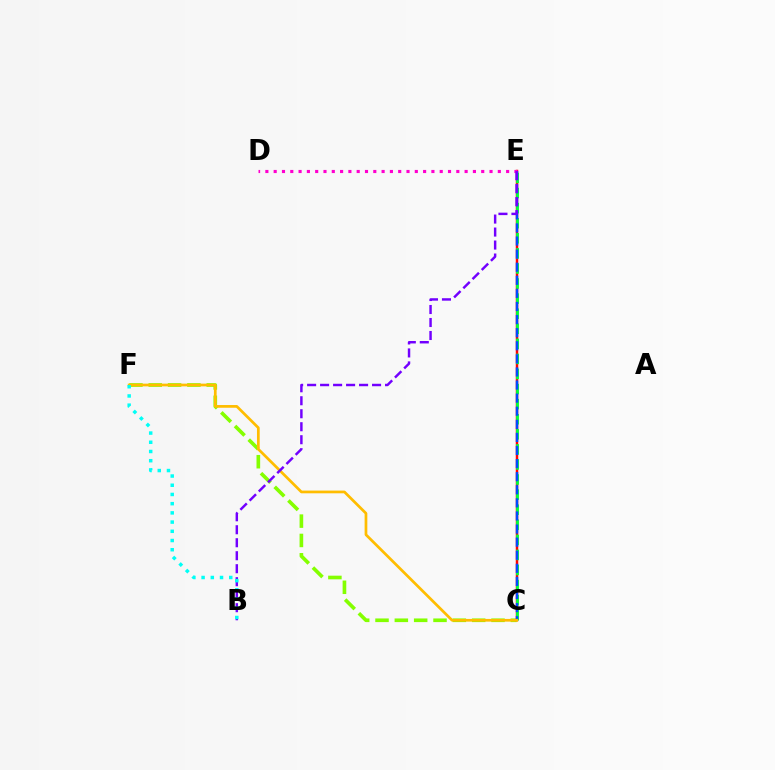{('C', 'F'): [{'color': '#84ff00', 'line_style': 'dashed', 'thickness': 2.63}, {'color': '#ffbd00', 'line_style': 'solid', 'thickness': 1.96}], ('C', 'E'): [{'color': '#ff0000', 'line_style': 'solid', 'thickness': 1.78}, {'color': '#00ff39', 'line_style': 'dashed', 'thickness': 2.05}, {'color': '#004bff', 'line_style': 'dashed', 'thickness': 1.78}], ('D', 'E'): [{'color': '#ff00cf', 'line_style': 'dotted', 'thickness': 2.26}], ('B', 'E'): [{'color': '#7200ff', 'line_style': 'dashed', 'thickness': 1.76}], ('B', 'F'): [{'color': '#00fff6', 'line_style': 'dotted', 'thickness': 2.5}]}